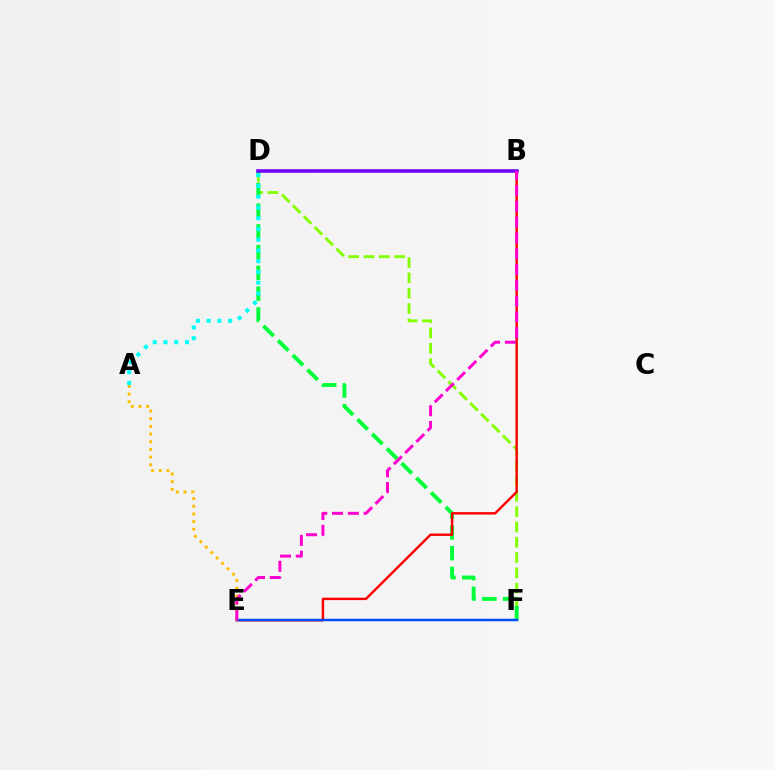{('D', 'F'): [{'color': '#84ff00', 'line_style': 'dashed', 'thickness': 2.08}, {'color': '#00ff39', 'line_style': 'dashed', 'thickness': 2.82}], ('A', 'D'): [{'color': '#00fff6', 'line_style': 'dotted', 'thickness': 2.92}], ('B', 'E'): [{'color': '#ff0000', 'line_style': 'solid', 'thickness': 1.74}, {'color': '#ff00cf', 'line_style': 'dashed', 'thickness': 2.15}], ('E', 'F'): [{'color': '#004bff', 'line_style': 'solid', 'thickness': 1.78}], ('B', 'D'): [{'color': '#7200ff', 'line_style': 'solid', 'thickness': 2.56}], ('A', 'E'): [{'color': '#ffbd00', 'line_style': 'dotted', 'thickness': 2.09}]}